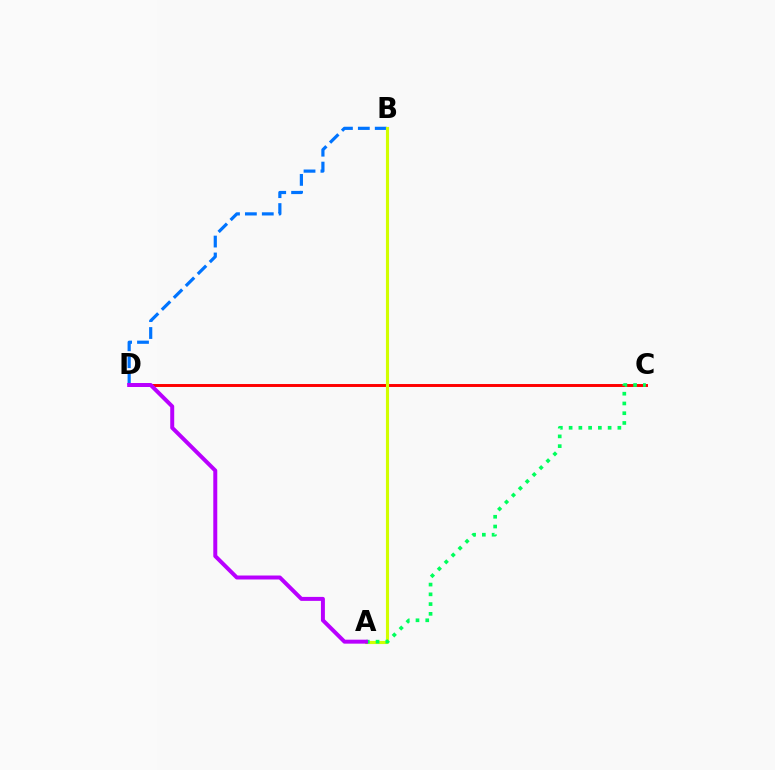{('B', 'D'): [{'color': '#0074ff', 'line_style': 'dashed', 'thickness': 2.3}], ('C', 'D'): [{'color': '#ff0000', 'line_style': 'solid', 'thickness': 2.11}], ('A', 'B'): [{'color': '#d1ff00', 'line_style': 'solid', 'thickness': 2.25}], ('A', 'C'): [{'color': '#00ff5c', 'line_style': 'dotted', 'thickness': 2.65}], ('A', 'D'): [{'color': '#b900ff', 'line_style': 'solid', 'thickness': 2.86}]}